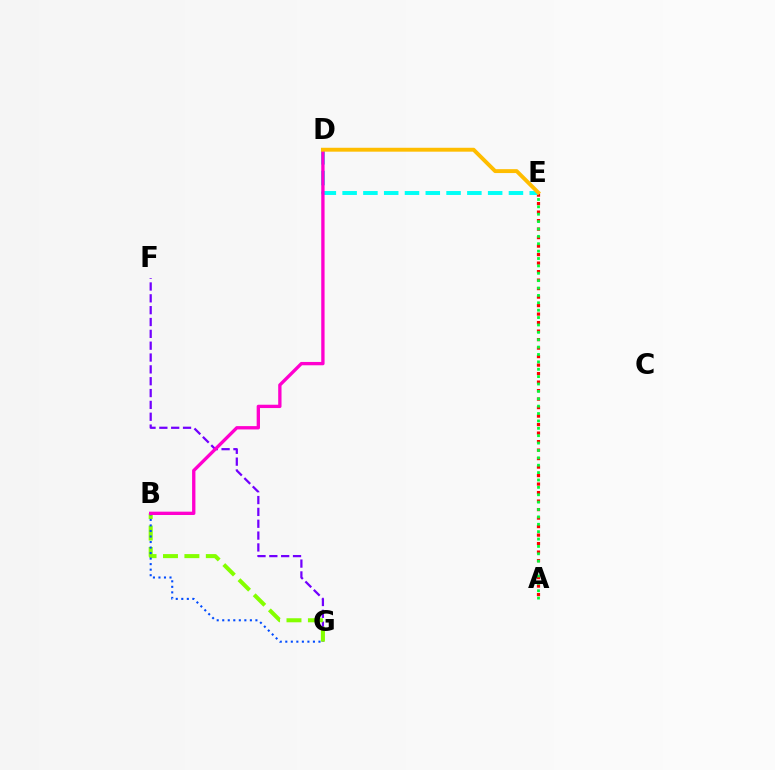{('F', 'G'): [{'color': '#7200ff', 'line_style': 'dashed', 'thickness': 1.61}], ('B', 'G'): [{'color': '#84ff00', 'line_style': 'dashed', 'thickness': 2.91}, {'color': '#004bff', 'line_style': 'dotted', 'thickness': 1.5}], ('A', 'E'): [{'color': '#ff0000', 'line_style': 'dotted', 'thickness': 2.31}, {'color': '#00ff39', 'line_style': 'dotted', 'thickness': 2.01}], ('D', 'E'): [{'color': '#00fff6', 'line_style': 'dashed', 'thickness': 2.82}, {'color': '#ffbd00', 'line_style': 'solid', 'thickness': 2.81}], ('B', 'D'): [{'color': '#ff00cf', 'line_style': 'solid', 'thickness': 2.4}]}